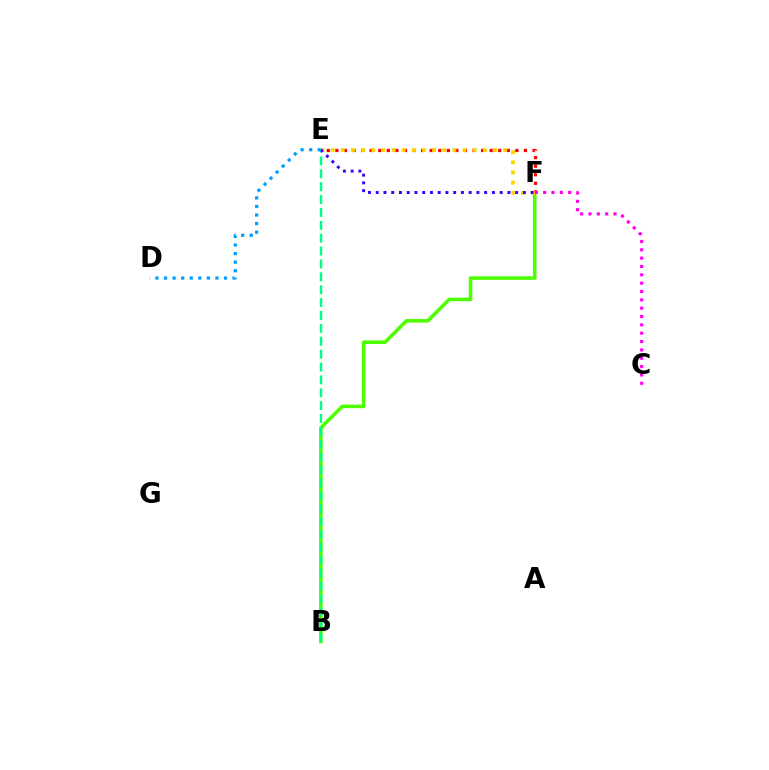{('B', 'F'): [{'color': '#4fff00', 'line_style': 'solid', 'thickness': 2.57}], ('E', 'F'): [{'color': '#ff0000', 'line_style': 'dotted', 'thickness': 2.33}, {'color': '#ffd500', 'line_style': 'dotted', 'thickness': 2.76}, {'color': '#3700ff', 'line_style': 'dotted', 'thickness': 2.1}], ('C', 'F'): [{'color': '#ff00ed', 'line_style': 'dotted', 'thickness': 2.27}], ('B', 'E'): [{'color': '#00ff86', 'line_style': 'dashed', 'thickness': 1.75}], ('D', 'E'): [{'color': '#009eff', 'line_style': 'dotted', 'thickness': 2.33}]}